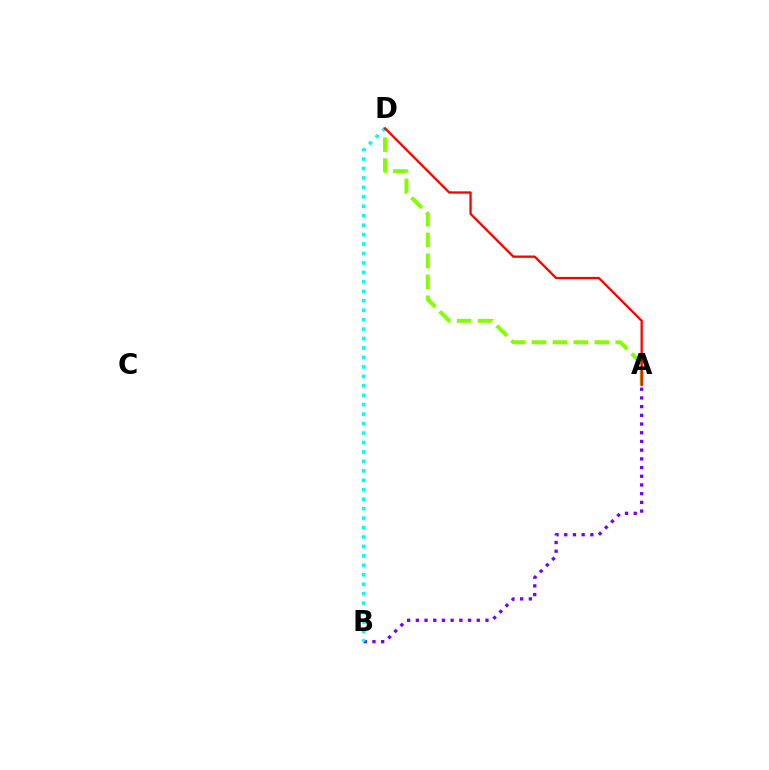{('A', 'B'): [{'color': '#7200ff', 'line_style': 'dotted', 'thickness': 2.36}], ('A', 'D'): [{'color': '#84ff00', 'line_style': 'dashed', 'thickness': 2.84}, {'color': '#ff0000', 'line_style': 'solid', 'thickness': 1.66}], ('B', 'D'): [{'color': '#00fff6', 'line_style': 'dotted', 'thickness': 2.57}]}